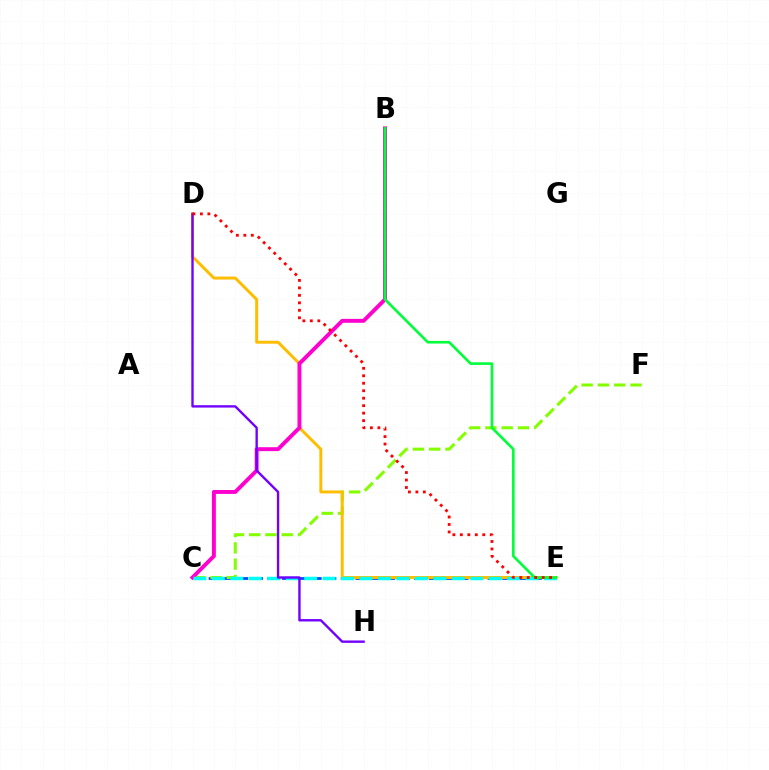{('C', 'E'): [{'color': '#004bff', 'line_style': 'dashed', 'thickness': 1.99}, {'color': '#00fff6', 'line_style': 'dashed', 'thickness': 2.51}], ('C', 'F'): [{'color': '#84ff00', 'line_style': 'dashed', 'thickness': 2.21}], ('D', 'E'): [{'color': '#ffbd00', 'line_style': 'solid', 'thickness': 2.13}, {'color': '#ff0000', 'line_style': 'dotted', 'thickness': 2.03}], ('B', 'C'): [{'color': '#ff00cf', 'line_style': 'solid', 'thickness': 2.82}], ('B', 'E'): [{'color': '#00ff39', 'line_style': 'solid', 'thickness': 1.89}], ('D', 'H'): [{'color': '#7200ff', 'line_style': 'solid', 'thickness': 1.71}]}